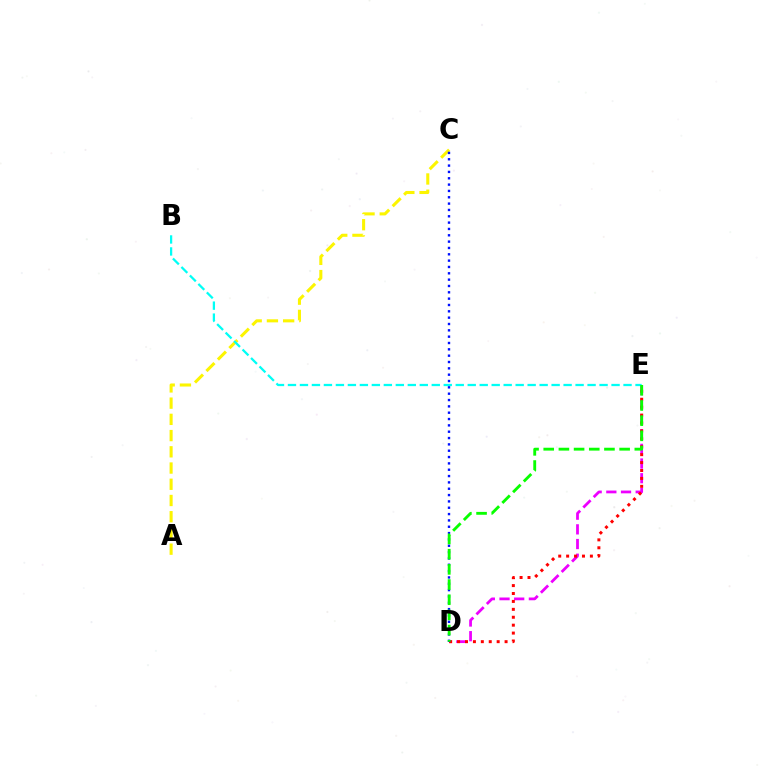{('D', 'E'): [{'color': '#ee00ff', 'line_style': 'dashed', 'thickness': 1.99}, {'color': '#ff0000', 'line_style': 'dotted', 'thickness': 2.15}, {'color': '#08ff00', 'line_style': 'dashed', 'thickness': 2.06}], ('A', 'C'): [{'color': '#fcf500', 'line_style': 'dashed', 'thickness': 2.2}], ('B', 'E'): [{'color': '#00fff6', 'line_style': 'dashed', 'thickness': 1.63}], ('C', 'D'): [{'color': '#0010ff', 'line_style': 'dotted', 'thickness': 1.72}]}